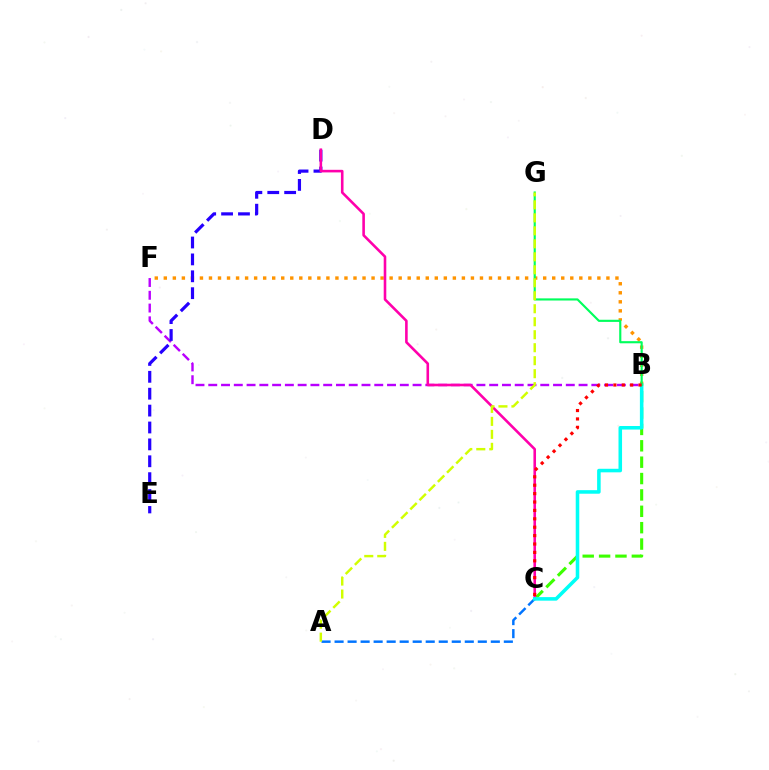{('B', 'F'): [{'color': '#b900ff', 'line_style': 'dashed', 'thickness': 1.73}, {'color': '#ff9400', 'line_style': 'dotted', 'thickness': 2.45}], ('B', 'C'): [{'color': '#3dff00', 'line_style': 'dashed', 'thickness': 2.22}, {'color': '#00fff6', 'line_style': 'solid', 'thickness': 2.56}, {'color': '#ff0000', 'line_style': 'dotted', 'thickness': 2.28}], ('D', 'E'): [{'color': '#2500ff', 'line_style': 'dashed', 'thickness': 2.29}], ('A', 'C'): [{'color': '#0074ff', 'line_style': 'dashed', 'thickness': 1.77}], ('C', 'D'): [{'color': '#ff00ac', 'line_style': 'solid', 'thickness': 1.87}], ('B', 'G'): [{'color': '#00ff5c', 'line_style': 'solid', 'thickness': 1.54}], ('A', 'G'): [{'color': '#d1ff00', 'line_style': 'dashed', 'thickness': 1.76}]}